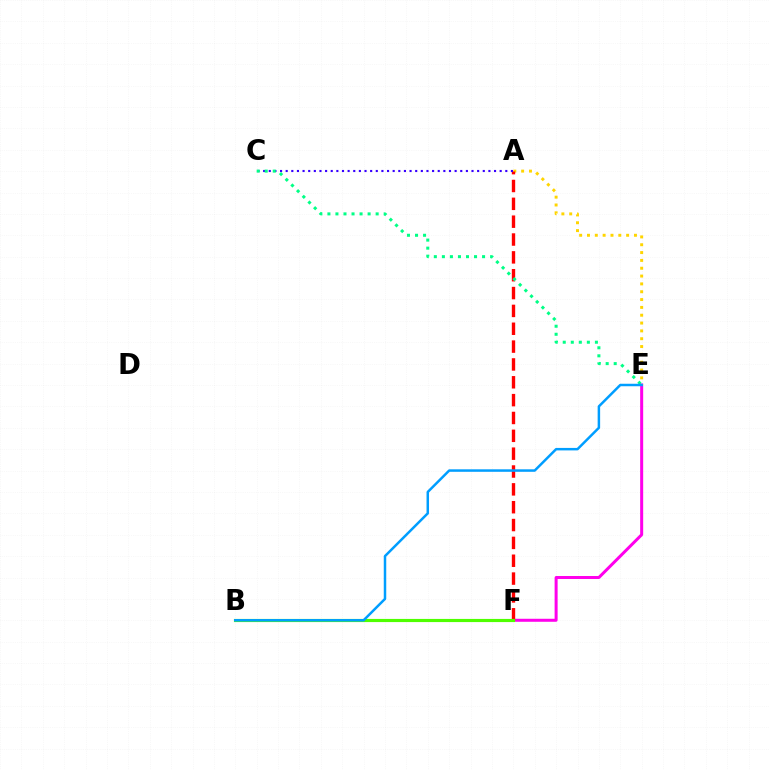{('E', 'F'): [{'color': '#ff00ed', 'line_style': 'solid', 'thickness': 2.17}], ('A', 'E'): [{'color': '#ffd500', 'line_style': 'dotted', 'thickness': 2.13}], ('A', 'F'): [{'color': '#ff0000', 'line_style': 'dashed', 'thickness': 2.42}], ('B', 'F'): [{'color': '#4fff00', 'line_style': 'solid', 'thickness': 2.27}], ('A', 'C'): [{'color': '#3700ff', 'line_style': 'dotted', 'thickness': 1.53}], ('C', 'E'): [{'color': '#00ff86', 'line_style': 'dotted', 'thickness': 2.18}], ('B', 'E'): [{'color': '#009eff', 'line_style': 'solid', 'thickness': 1.79}]}